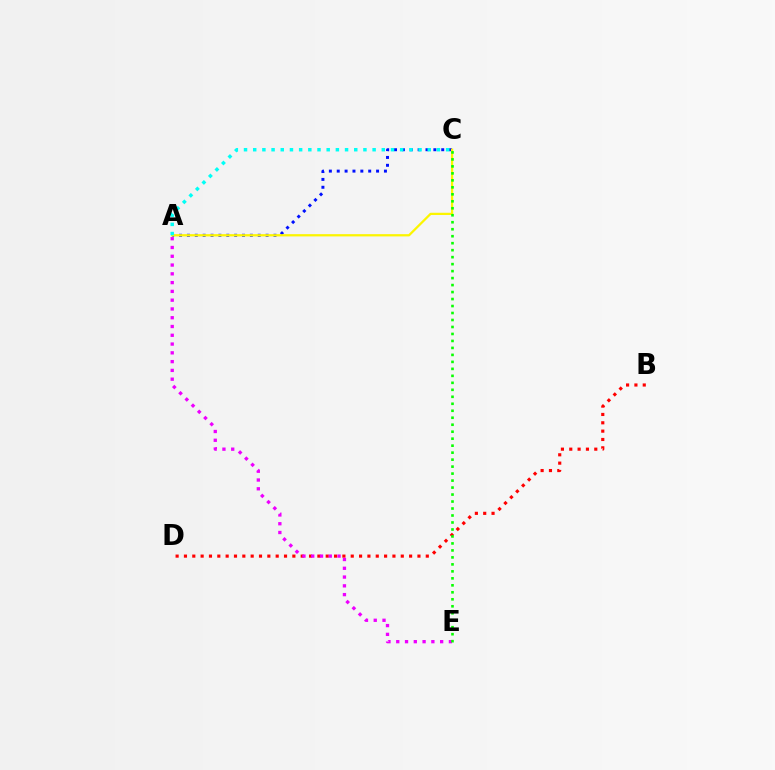{('A', 'C'): [{'color': '#0010ff', 'line_style': 'dotted', 'thickness': 2.14}, {'color': '#fcf500', 'line_style': 'solid', 'thickness': 1.63}, {'color': '#00fff6', 'line_style': 'dotted', 'thickness': 2.5}], ('B', 'D'): [{'color': '#ff0000', 'line_style': 'dotted', 'thickness': 2.27}], ('A', 'E'): [{'color': '#ee00ff', 'line_style': 'dotted', 'thickness': 2.39}], ('C', 'E'): [{'color': '#08ff00', 'line_style': 'dotted', 'thickness': 1.9}]}